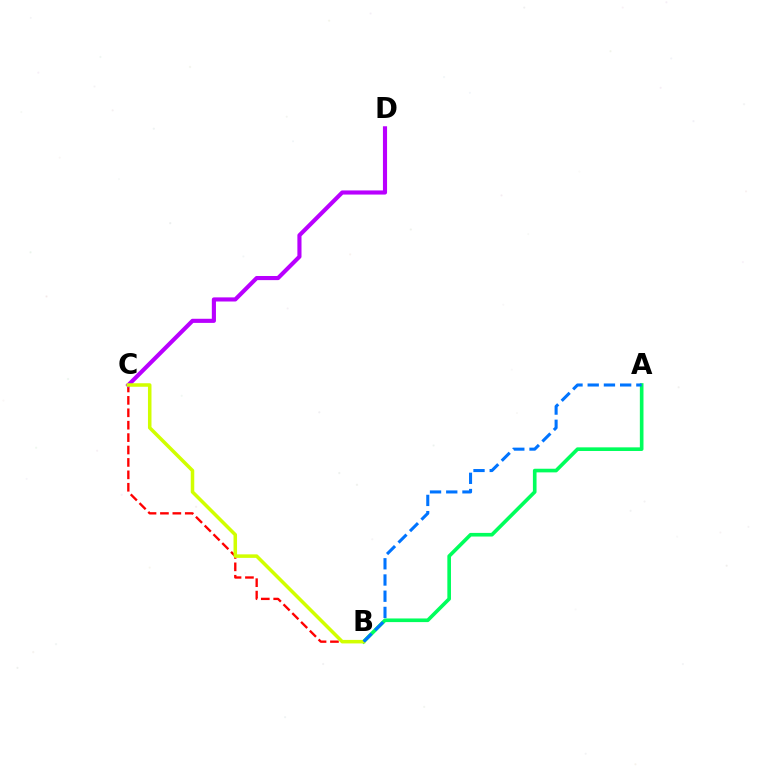{('B', 'C'): [{'color': '#ff0000', 'line_style': 'dashed', 'thickness': 1.69}, {'color': '#d1ff00', 'line_style': 'solid', 'thickness': 2.54}], ('A', 'B'): [{'color': '#00ff5c', 'line_style': 'solid', 'thickness': 2.62}, {'color': '#0074ff', 'line_style': 'dashed', 'thickness': 2.2}], ('C', 'D'): [{'color': '#b900ff', 'line_style': 'solid', 'thickness': 2.97}]}